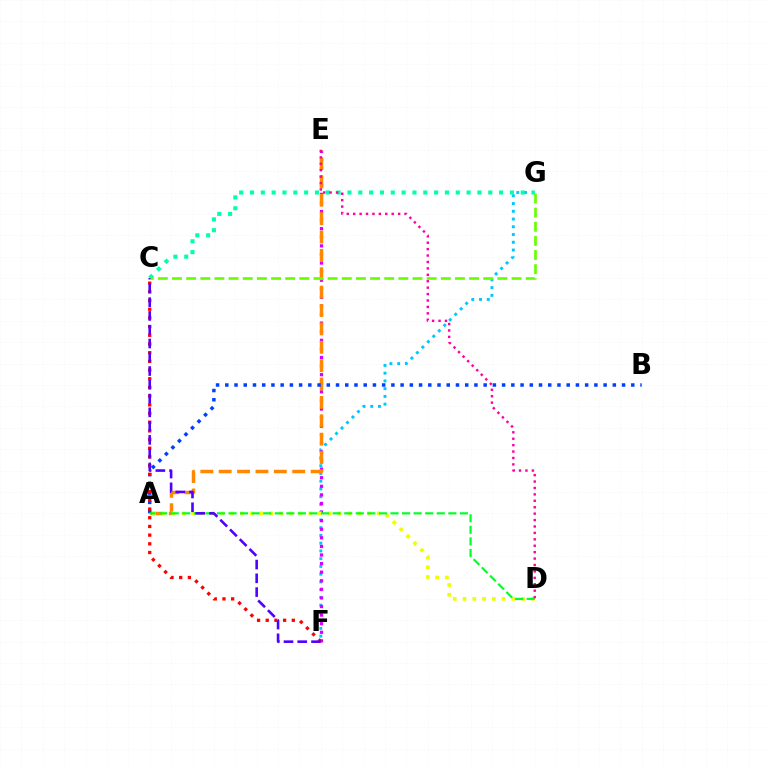{('F', 'G'): [{'color': '#00c7ff', 'line_style': 'dotted', 'thickness': 2.1}], ('E', 'F'): [{'color': '#d600ff', 'line_style': 'dotted', 'thickness': 2.33}], ('A', 'E'): [{'color': '#ff8800', 'line_style': 'dashed', 'thickness': 2.5}], ('A', 'B'): [{'color': '#003fff', 'line_style': 'dotted', 'thickness': 2.51}], ('A', 'D'): [{'color': '#eeff00', 'line_style': 'dotted', 'thickness': 2.65}, {'color': '#00ff27', 'line_style': 'dashed', 'thickness': 1.57}], ('C', 'G'): [{'color': '#00ffaf', 'line_style': 'dotted', 'thickness': 2.94}, {'color': '#66ff00', 'line_style': 'dashed', 'thickness': 1.92}], ('C', 'F'): [{'color': '#ff0000', 'line_style': 'dotted', 'thickness': 2.36}, {'color': '#4f00ff', 'line_style': 'dashed', 'thickness': 1.87}], ('D', 'E'): [{'color': '#ff00a0', 'line_style': 'dotted', 'thickness': 1.74}]}